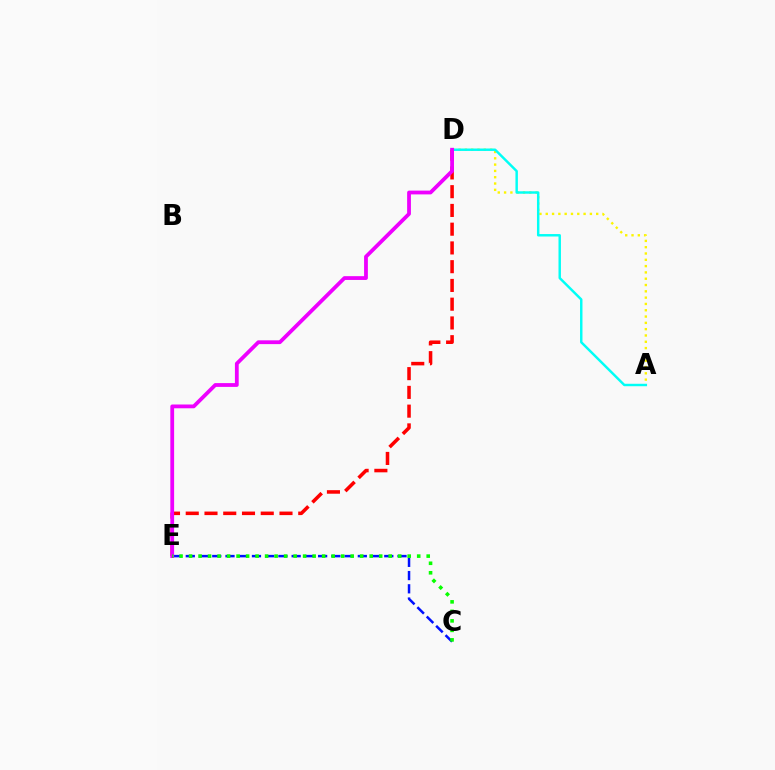{('A', 'D'): [{'color': '#fcf500', 'line_style': 'dotted', 'thickness': 1.71}, {'color': '#00fff6', 'line_style': 'solid', 'thickness': 1.76}], ('C', 'E'): [{'color': '#0010ff', 'line_style': 'dashed', 'thickness': 1.8}, {'color': '#08ff00', 'line_style': 'dotted', 'thickness': 2.58}], ('D', 'E'): [{'color': '#ff0000', 'line_style': 'dashed', 'thickness': 2.55}, {'color': '#ee00ff', 'line_style': 'solid', 'thickness': 2.73}]}